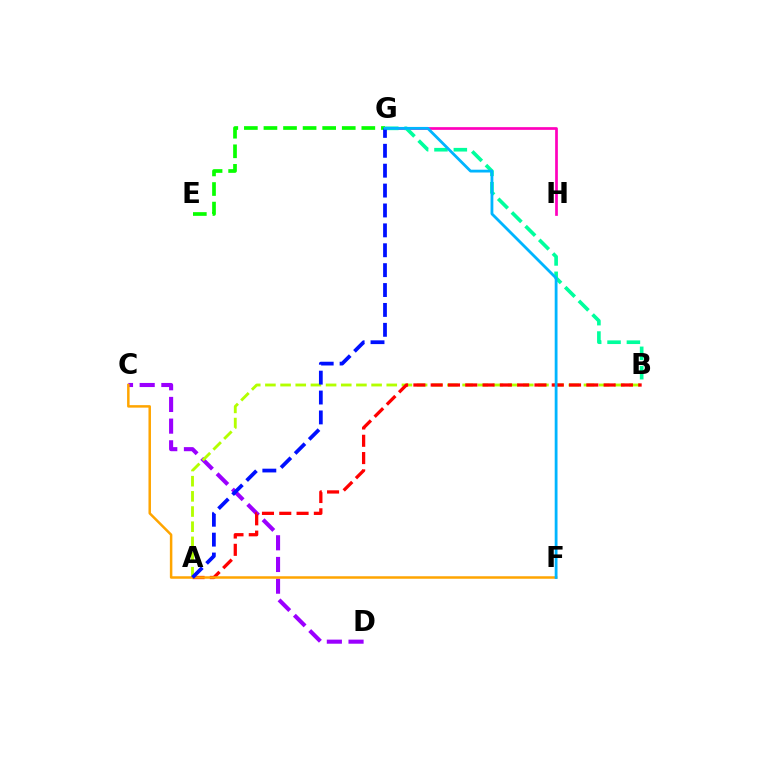{('C', 'D'): [{'color': '#9b00ff', 'line_style': 'dashed', 'thickness': 2.95}], ('G', 'H'): [{'color': '#ff00bd', 'line_style': 'solid', 'thickness': 1.95}], ('A', 'B'): [{'color': '#b3ff00', 'line_style': 'dashed', 'thickness': 2.06}, {'color': '#ff0000', 'line_style': 'dashed', 'thickness': 2.35}], ('E', 'G'): [{'color': '#08ff00', 'line_style': 'dashed', 'thickness': 2.66}], ('C', 'F'): [{'color': '#ffa500', 'line_style': 'solid', 'thickness': 1.8}], ('B', 'G'): [{'color': '#00ff9d', 'line_style': 'dashed', 'thickness': 2.63}], ('A', 'G'): [{'color': '#0010ff', 'line_style': 'dashed', 'thickness': 2.7}], ('F', 'G'): [{'color': '#00b5ff', 'line_style': 'solid', 'thickness': 2.02}]}